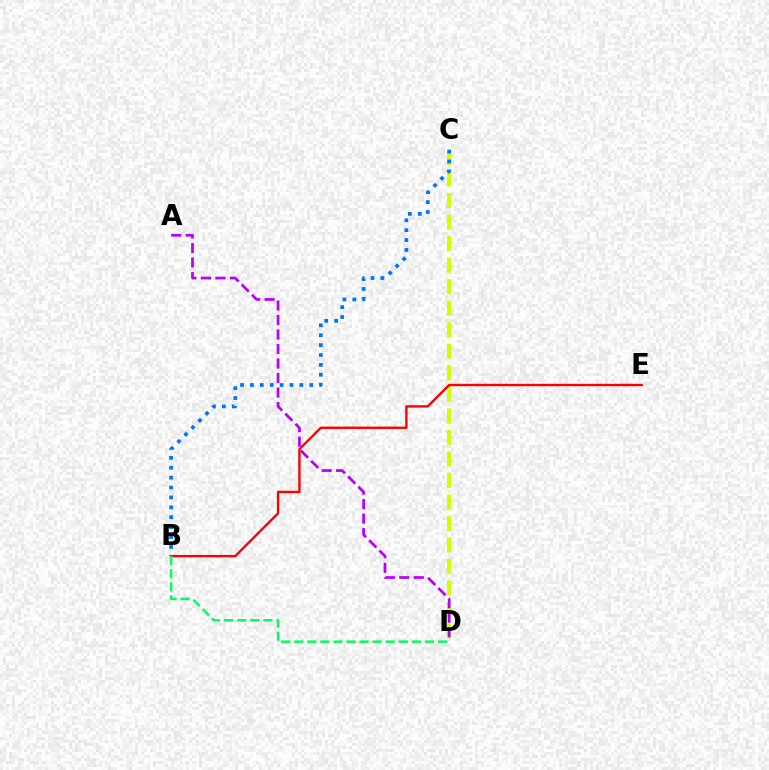{('C', 'D'): [{'color': '#d1ff00', 'line_style': 'dashed', 'thickness': 2.92}], ('B', 'E'): [{'color': '#ff0000', 'line_style': 'solid', 'thickness': 1.71}], ('B', 'C'): [{'color': '#0074ff', 'line_style': 'dotted', 'thickness': 2.69}], ('B', 'D'): [{'color': '#00ff5c', 'line_style': 'dashed', 'thickness': 1.78}], ('A', 'D'): [{'color': '#b900ff', 'line_style': 'dashed', 'thickness': 1.97}]}